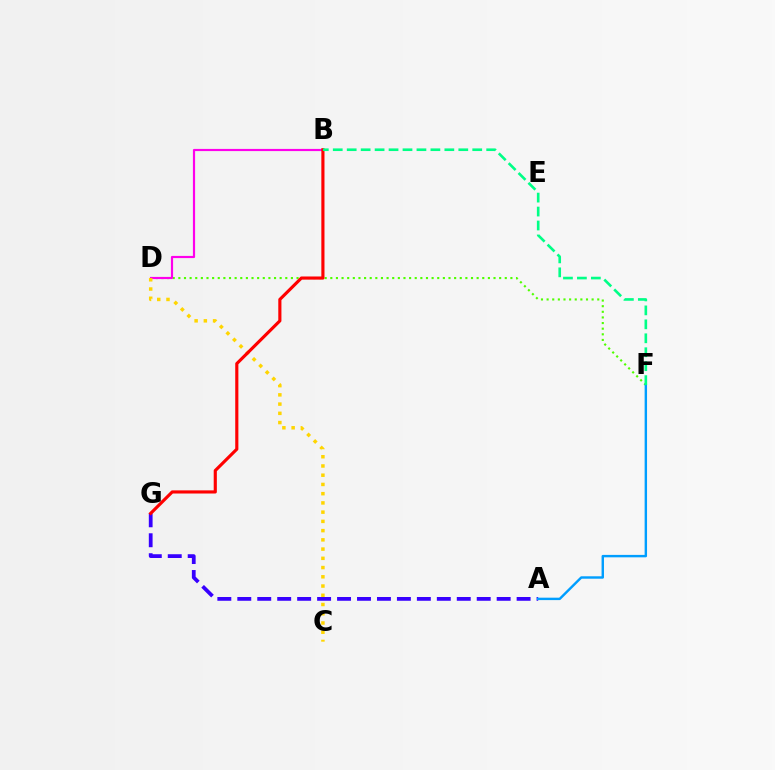{('D', 'F'): [{'color': '#4fff00', 'line_style': 'dotted', 'thickness': 1.53}], ('B', 'D'): [{'color': '#ff00ed', 'line_style': 'solid', 'thickness': 1.57}], ('C', 'D'): [{'color': '#ffd500', 'line_style': 'dotted', 'thickness': 2.51}], ('A', 'G'): [{'color': '#3700ff', 'line_style': 'dashed', 'thickness': 2.71}], ('B', 'G'): [{'color': '#ff0000', 'line_style': 'solid', 'thickness': 2.26}], ('A', 'F'): [{'color': '#009eff', 'line_style': 'solid', 'thickness': 1.74}], ('B', 'F'): [{'color': '#00ff86', 'line_style': 'dashed', 'thickness': 1.89}]}